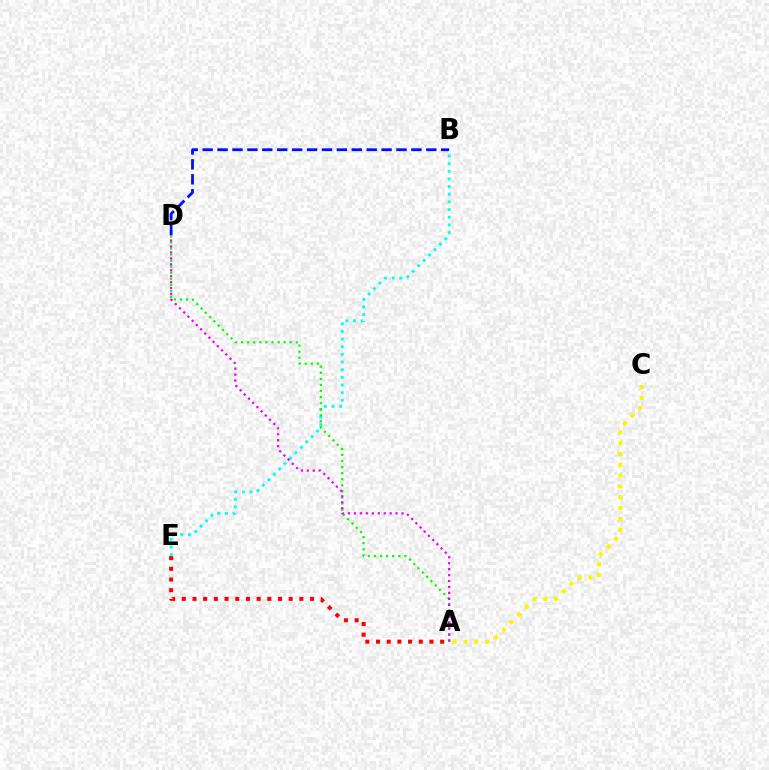{('B', 'E'): [{'color': '#00fff6', 'line_style': 'dotted', 'thickness': 2.08}], ('A', 'C'): [{'color': '#fcf500', 'line_style': 'dotted', 'thickness': 2.94}], ('B', 'D'): [{'color': '#0010ff', 'line_style': 'dashed', 'thickness': 2.03}], ('A', 'D'): [{'color': '#08ff00', 'line_style': 'dotted', 'thickness': 1.65}, {'color': '#ee00ff', 'line_style': 'dotted', 'thickness': 1.62}], ('A', 'E'): [{'color': '#ff0000', 'line_style': 'dotted', 'thickness': 2.9}]}